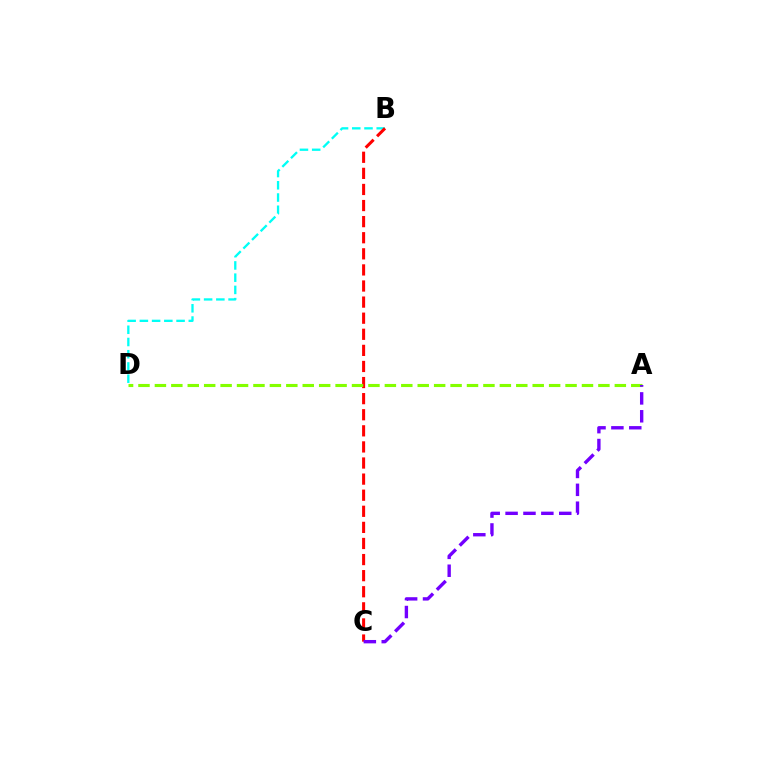{('B', 'D'): [{'color': '#00fff6', 'line_style': 'dashed', 'thickness': 1.66}], ('B', 'C'): [{'color': '#ff0000', 'line_style': 'dashed', 'thickness': 2.19}], ('A', 'D'): [{'color': '#84ff00', 'line_style': 'dashed', 'thickness': 2.23}], ('A', 'C'): [{'color': '#7200ff', 'line_style': 'dashed', 'thickness': 2.43}]}